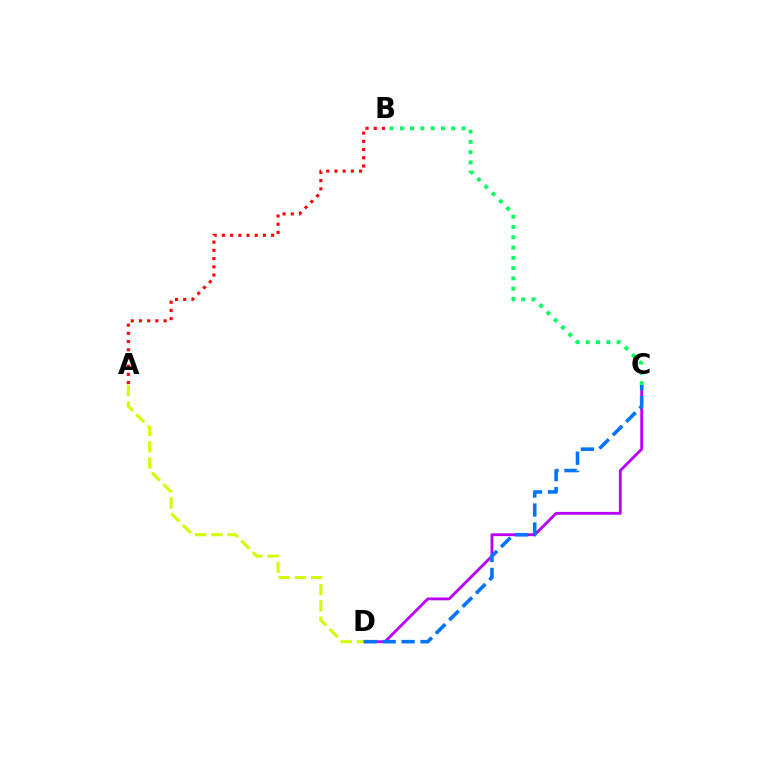{('C', 'D'): [{'color': '#b900ff', 'line_style': 'solid', 'thickness': 2.03}, {'color': '#0074ff', 'line_style': 'dashed', 'thickness': 2.57}], ('A', 'B'): [{'color': '#ff0000', 'line_style': 'dotted', 'thickness': 2.23}], ('B', 'C'): [{'color': '#00ff5c', 'line_style': 'dotted', 'thickness': 2.79}], ('A', 'D'): [{'color': '#d1ff00', 'line_style': 'dashed', 'thickness': 2.21}]}